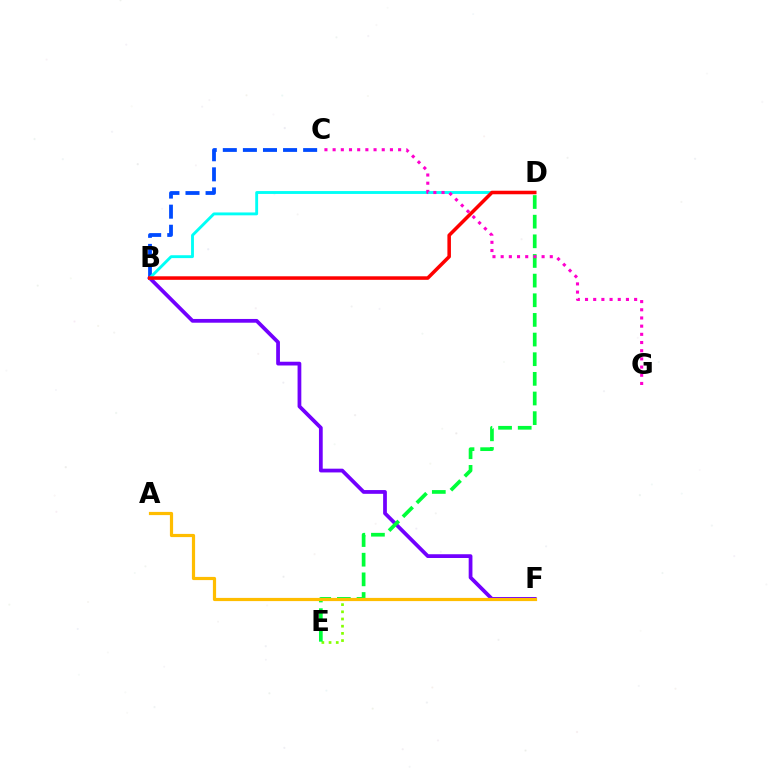{('E', 'F'): [{'color': '#84ff00', 'line_style': 'dotted', 'thickness': 1.95}], ('B', 'C'): [{'color': '#004bff', 'line_style': 'dashed', 'thickness': 2.73}], ('B', 'F'): [{'color': '#7200ff', 'line_style': 'solid', 'thickness': 2.7}], ('D', 'E'): [{'color': '#00ff39', 'line_style': 'dashed', 'thickness': 2.67}], ('B', 'D'): [{'color': '#00fff6', 'line_style': 'solid', 'thickness': 2.07}, {'color': '#ff0000', 'line_style': 'solid', 'thickness': 2.55}], ('A', 'F'): [{'color': '#ffbd00', 'line_style': 'solid', 'thickness': 2.3}], ('C', 'G'): [{'color': '#ff00cf', 'line_style': 'dotted', 'thickness': 2.22}]}